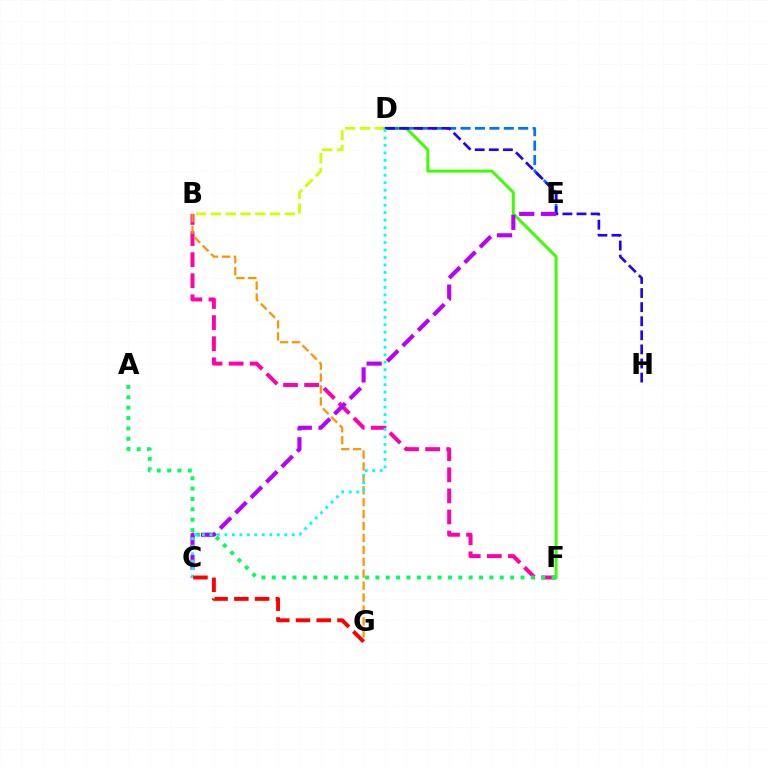{('B', 'F'): [{'color': '#ff00ac', 'line_style': 'dashed', 'thickness': 2.86}], ('B', 'D'): [{'color': '#d1ff00', 'line_style': 'dashed', 'thickness': 2.01}], ('D', 'F'): [{'color': '#3dff00', 'line_style': 'solid', 'thickness': 2.12}], ('D', 'E'): [{'color': '#0074ff', 'line_style': 'dashed', 'thickness': 1.96}], ('A', 'F'): [{'color': '#00ff5c', 'line_style': 'dotted', 'thickness': 2.82}], ('D', 'H'): [{'color': '#2500ff', 'line_style': 'dashed', 'thickness': 1.91}], ('B', 'G'): [{'color': '#ff9400', 'line_style': 'dashed', 'thickness': 1.62}], ('C', 'E'): [{'color': '#b900ff', 'line_style': 'dashed', 'thickness': 2.96}], ('C', 'D'): [{'color': '#00fff6', 'line_style': 'dotted', 'thickness': 2.03}], ('C', 'G'): [{'color': '#ff0000', 'line_style': 'dashed', 'thickness': 2.82}]}